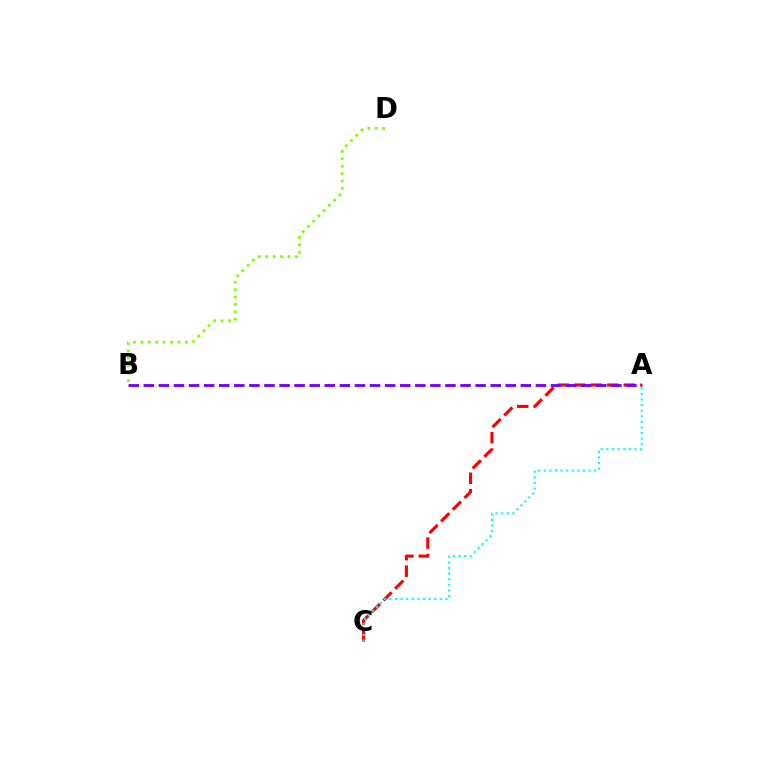{('A', 'C'): [{'color': '#ff0000', 'line_style': 'dashed', 'thickness': 2.24}, {'color': '#00fff6', 'line_style': 'dotted', 'thickness': 1.52}], ('A', 'B'): [{'color': '#7200ff', 'line_style': 'dashed', 'thickness': 2.05}], ('B', 'D'): [{'color': '#84ff00', 'line_style': 'dotted', 'thickness': 2.01}]}